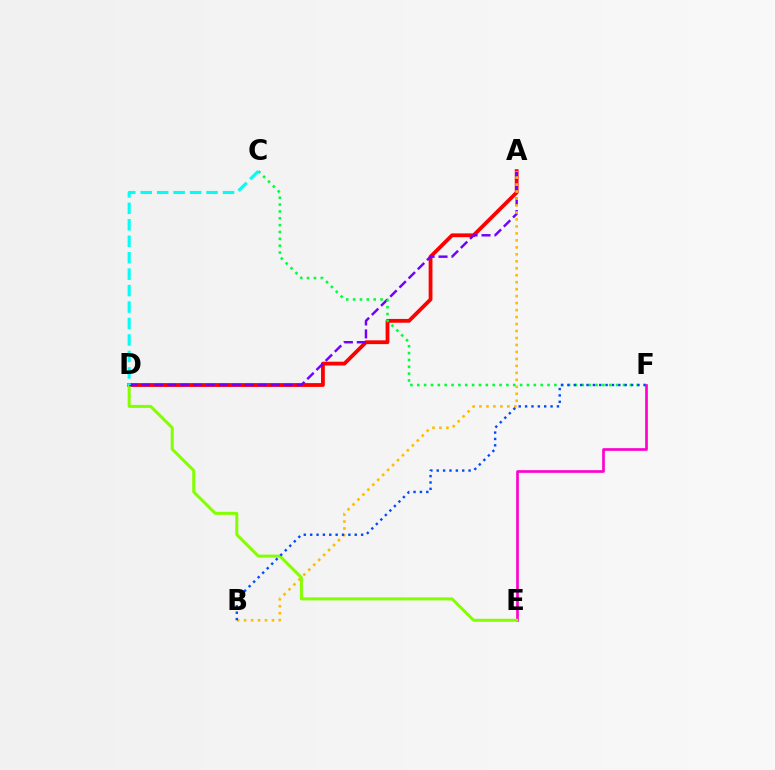{('E', 'F'): [{'color': '#ff00cf', 'line_style': 'solid', 'thickness': 1.92}], ('A', 'D'): [{'color': '#ff0000', 'line_style': 'solid', 'thickness': 2.73}, {'color': '#7200ff', 'line_style': 'dashed', 'thickness': 1.76}], ('D', 'E'): [{'color': '#84ff00', 'line_style': 'solid', 'thickness': 2.17}], ('A', 'B'): [{'color': '#ffbd00', 'line_style': 'dotted', 'thickness': 1.89}], ('C', 'F'): [{'color': '#00ff39', 'line_style': 'dotted', 'thickness': 1.86}], ('C', 'D'): [{'color': '#00fff6', 'line_style': 'dashed', 'thickness': 2.24}], ('B', 'F'): [{'color': '#004bff', 'line_style': 'dotted', 'thickness': 1.73}]}